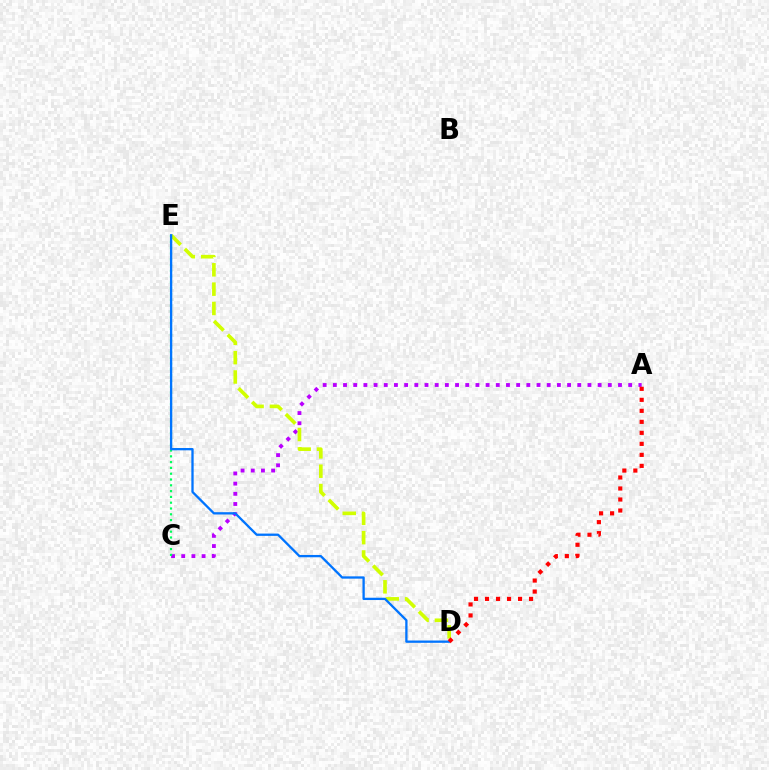{('A', 'C'): [{'color': '#b900ff', 'line_style': 'dotted', 'thickness': 2.77}], ('D', 'E'): [{'color': '#d1ff00', 'line_style': 'dashed', 'thickness': 2.63}, {'color': '#0074ff', 'line_style': 'solid', 'thickness': 1.66}], ('C', 'E'): [{'color': '#00ff5c', 'line_style': 'dotted', 'thickness': 1.57}], ('A', 'D'): [{'color': '#ff0000', 'line_style': 'dotted', 'thickness': 2.99}]}